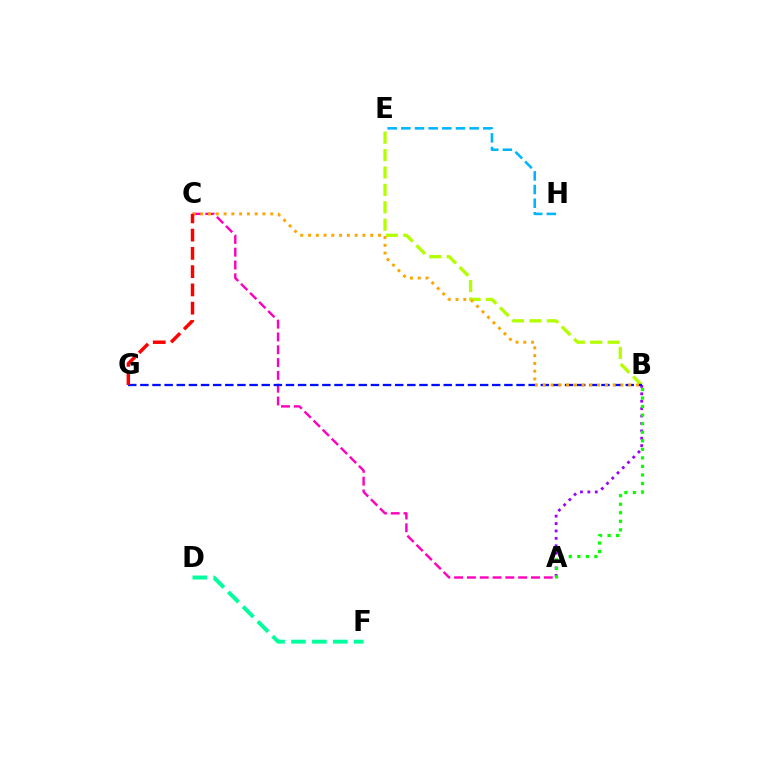{('B', 'E'): [{'color': '#b3ff00', 'line_style': 'dashed', 'thickness': 2.37}], ('A', 'B'): [{'color': '#9b00ff', 'line_style': 'dotted', 'thickness': 2.01}, {'color': '#08ff00', 'line_style': 'dotted', 'thickness': 2.32}], ('D', 'F'): [{'color': '#00ff9d', 'line_style': 'dashed', 'thickness': 2.84}], ('A', 'C'): [{'color': '#ff00bd', 'line_style': 'dashed', 'thickness': 1.74}], ('B', 'G'): [{'color': '#0010ff', 'line_style': 'dashed', 'thickness': 1.65}], ('B', 'C'): [{'color': '#ffa500', 'line_style': 'dotted', 'thickness': 2.11}], ('E', 'H'): [{'color': '#00b5ff', 'line_style': 'dashed', 'thickness': 1.86}], ('C', 'G'): [{'color': '#ff0000', 'line_style': 'dashed', 'thickness': 2.48}]}